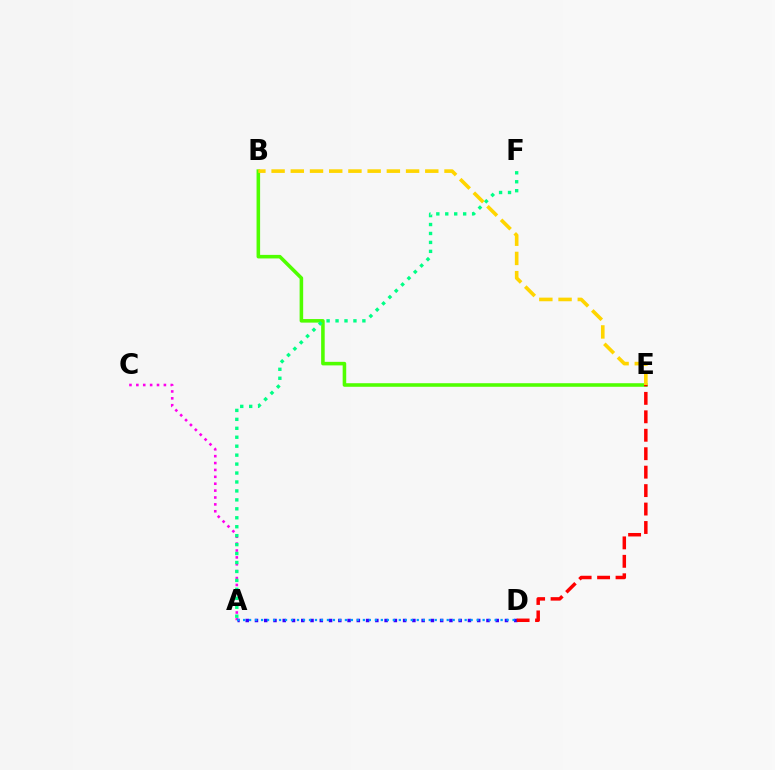{('A', 'C'): [{'color': '#ff00ed', 'line_style': 'dotted', 'thickness': 1.87}], ('A', 'D'): [{'color': '#3700ff', 'line_style': 'dotted', 'thickness': 2.52}, {'color': '#009eff', 'line_style': 'dotted', 'thickness': 1.63}], ('B', 'E'): [{'color': '#4fff00', 'line_style': 'solid', 'thickness': 2.56}, {'color': '#ffd500', 'line_style': 'dashed', 'thickness': 2.61}], ('D', 'E'): [{'color': '#ff0000', 'line_style': 'dashed', 'thickness': 2.51}], ('A', 'F'): [{'color': '#00ff86', 'line_style': 'dotted', 'thickness': 2.43}]}